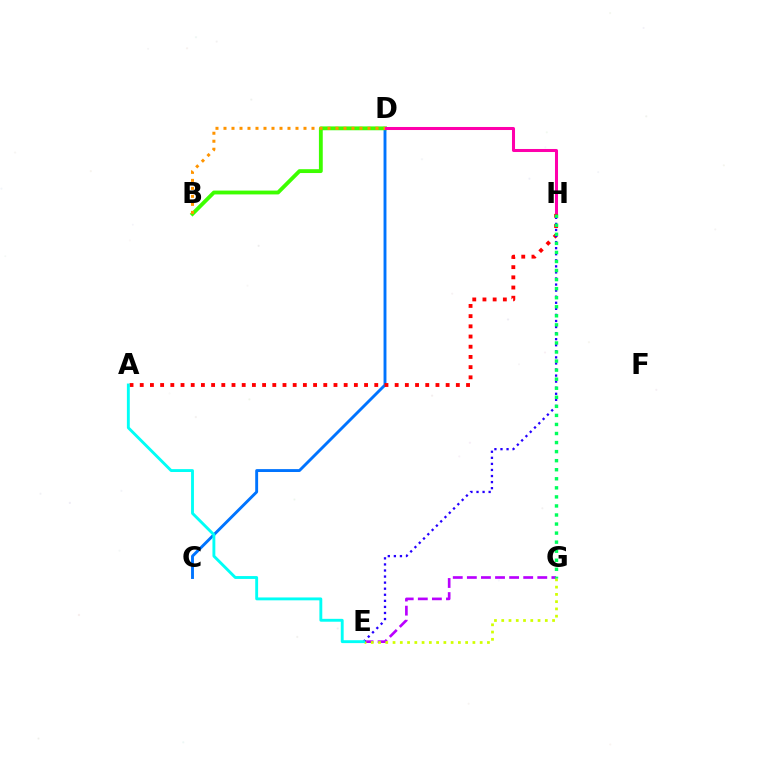{('E', 'G'): [{'color': '#b900ff', 'line_style': 'dashed', 'thickness': 1.91}, {'color': '#d1ff00', 'line_style': 'dotted', 'thickness': 1.97}], ('C', 'D'): [{'color': '#0074ff', 'line_style': 'solid', 'thickness': 2.08}], ('B', 'D'): [{'color': '#3dff00', 'line_style': 'solid', 'thickness': 2.76}, {'color': '#ff9400', 'line_style': 'dotted', 'thickness': 2.17}], ('D', 'H'): [{'color': '#ff00ac', 'line_style': 'solid', 'thickness': 2.18}], ('A', 'H'): [{'color': '#ff0000', 'line_style': 'dotted', 'thickness': 2.77}], ('E', 'H'): [{'color': '#2500ff', 'line_style': 'dotted', 'thickness': 1.65}], ('G', 'H'): [{'color': '#00ff5c', 'line_style': 'dotted', 'thickness': 2.46}], ('A', 'E'): [{'color': '#00fff6', 'line_style': 'solid', 'thickness': 2.07}]}